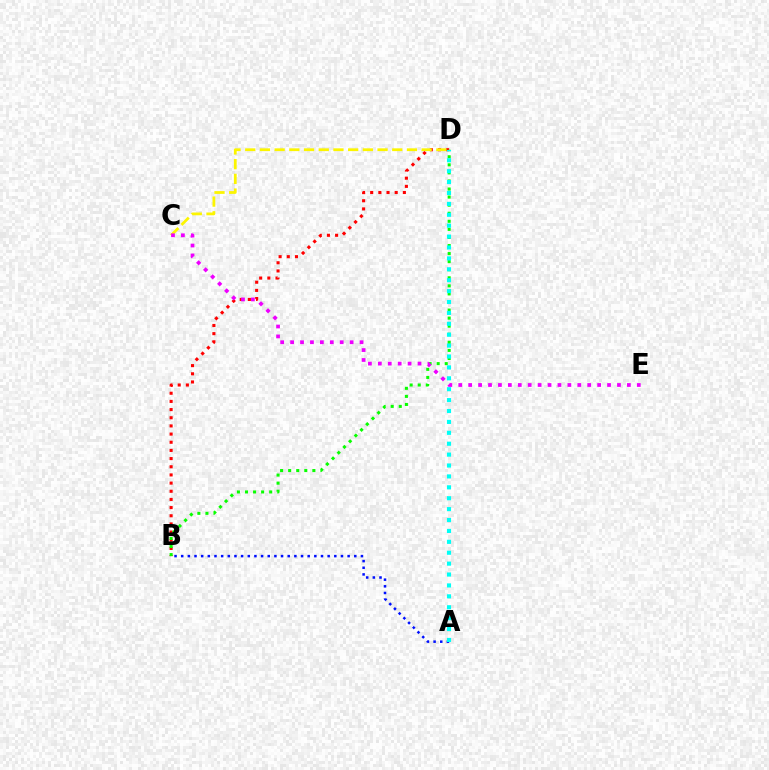{('A', 'B'): [{'color': '#0010ff', 'line_style': 'dotted', 'thickness': 1.81}], ('B', 'D'): [{'color': '#ff0000', 'line_style': 'dotted', 'thickness': 2.22}, {'color': '#08ff00', 'line_style': 'dotted', 'thickness': 2.19}], ('C', 'D'): [{'color': '#fcf500', 'line_style': 'dashed', 'thickness': 2.0}], ('A', 'D'): [{'color': '#00fff6', 'line_style': 'dotted', 'thickness': 2.96}], ('C', 'E'): [{'color': '#ee00ff', 'line_style': 'dotted', 'thickness': 2.7}]}